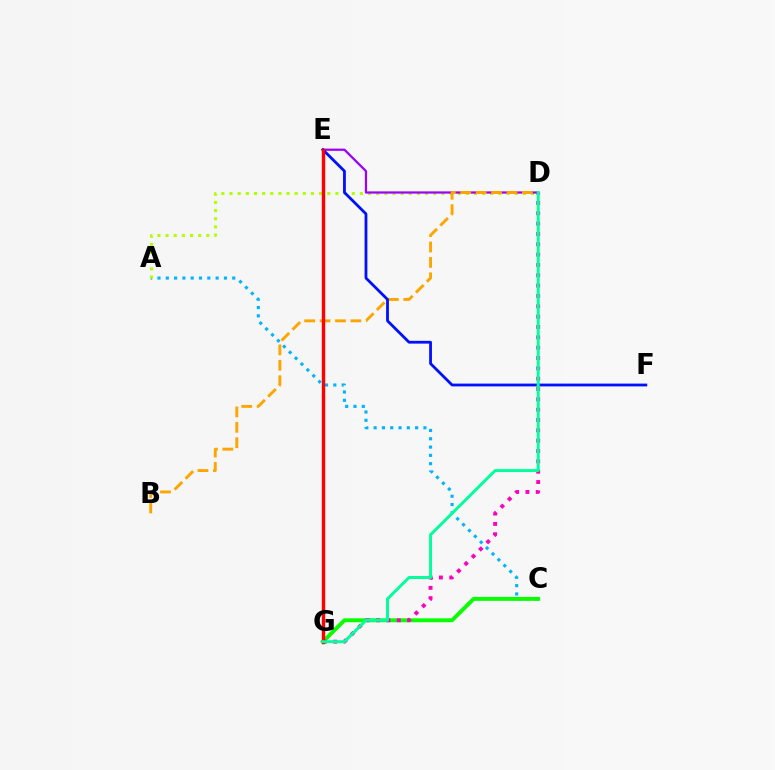{('A', 'C'): [{'color': '#00b5ff', 'line_style': 'dotted', 'thickness': 2.26}], ('A', 'D'): [{'color': '#b3ff00', 'line_style': 'dotted', 'thickness': 2.21}], ('D', 'E'): [{'color': '#9b00ff', 'line_style': 'solid', 'thickness': 1.62}], ('B', 'D'): [{'color': '#ffa500', 'line_style': 'dashed', 'thickness': 2.09}], ('C', 'G'): [{'color': '#08ff00', 'line_style': 'solid', 'thickness': 2.82}], ('E', 'F'): [{'color': '#0010ff', 'line_style': 'solid', 'thickness': 2.01}], ('D', 'G'): [{'color': '#ff00bd', 'line_style': 'dotted', 'thickness': 2.81}, {'color': '#00ff9d', 'line_style': 'solid', 'thickness': 2.13}], ('E', 'G'): [{'color': '#ff0000', 'line_style': 'solid', 'thickness': 2.44}]}